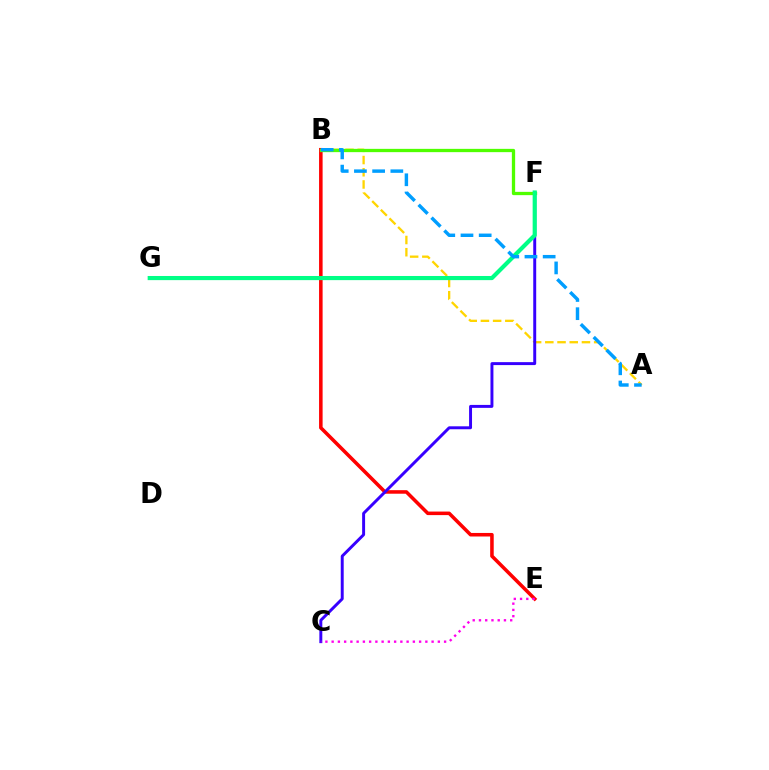{('B', 'E'): [{'color': '#ff0000', 'line_style': 'solid', 'thickness': 2.55}], ('A', 'B'): [{'color': '#ffd500', 'line_style': 'dashed', 'thickness': 1.66}, {'color': '#009eff', 'line_style': 'dashed', 'thickness': 2.47}], ('C', 'F'): [{'color': '#3700ff', 'line_style': 'solid', 'thickness': 2.12}], ('B', 'F'): [{'color': '#4fff00', 'line_style': 'solid', 'thickness': 2.37}], ('F', 'G'): [{'color': '#00ff86', 'line_style': 'solid', 'thickness': 2.98}], ('C', 'E'): [{'color': '#ff00ed', 'line_style': 'dotted', 'thickness': 1.7}]}